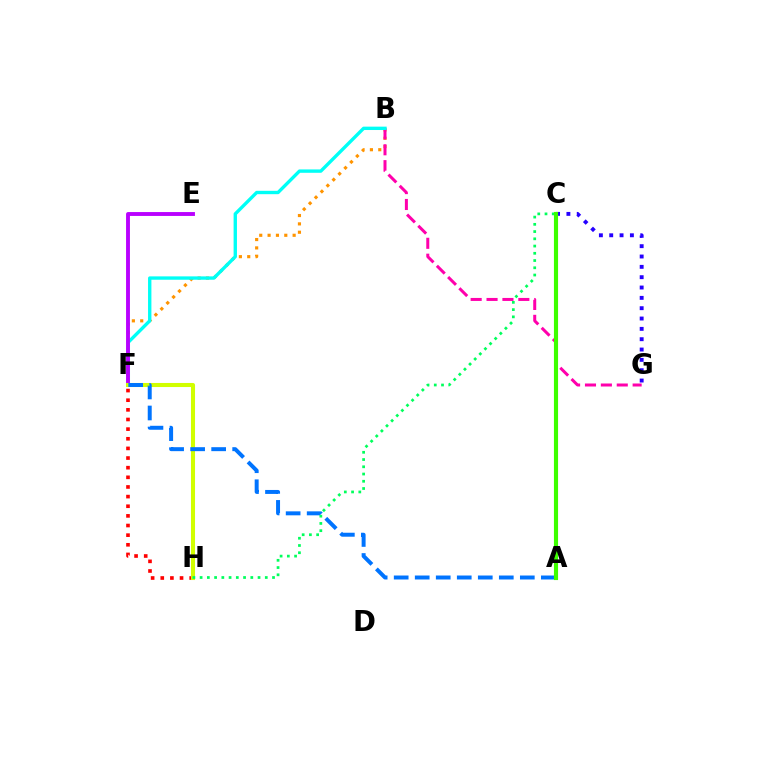{('B', 'F'): [{'color': '#ff9400', 'line_style': 'dotted', 'thickness': 2.27}, {'color': '#00fff6', 'line_style': 'solid', 'thickness': 2.42}], ('F', 'H'): [{'color': '#ff0000', 'line_style': 'dotted', 'thickness': 2.62}, {'color': '#d1ff00', 'line_style': 'solid', 'thickness': 2.93}], ('B', 'G'): [{'color': '#ff00ac', 'line_style': 'dashed', 'thickness': 2.16}], ('E', 'F'): [{'color': '#b900ff', 'line_style': 'solid', 'thickness': 2.8}], ('A', 'F'): [{'color': '#0074ff', 'line_style': 'dashed', 'thickness': 2.86}], ('C', 'H'): [{'color': '#00ff5c', 'line_style': 'dotted', 'thickness': 1.97}], ('C', 'G'): [{'color': '#2500ff', 'line_style': 'dotted', 'thickness': 2.81}], ('A', 'C'): [{'color': '#3dff00', 'line_style': 'solid', 'thickness': 2.98}]}